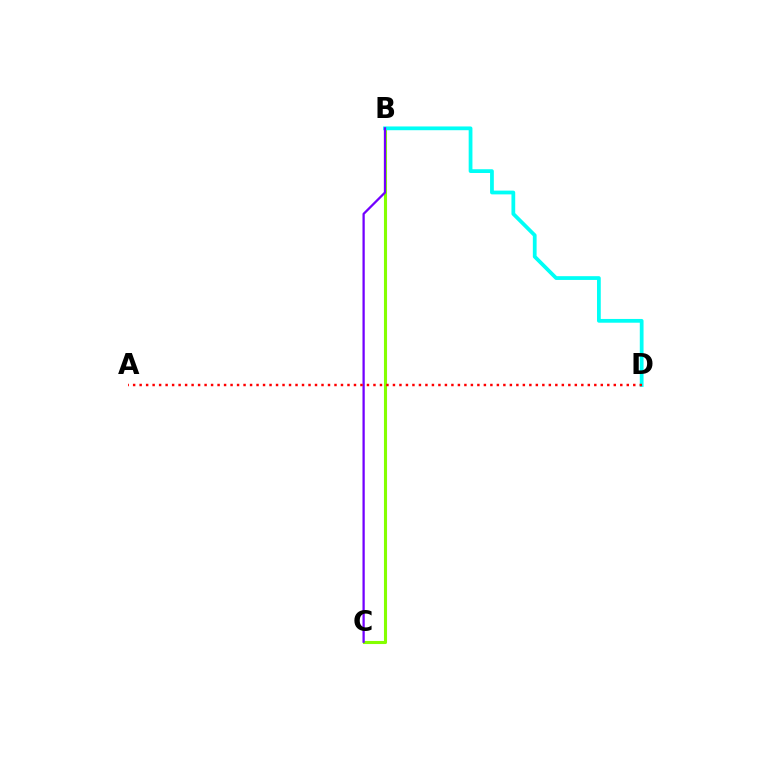{('B', 'C'): [{'color': '#84ff00', 'line_style': 'solid', 'thickness': 2.22}, {'color': '#7200ff', 'line_style': 'solid', 'thickness': 1.63}], ('B', 'D'): [{'color': '#00fff6', 'line_style': 'solid', 'thickness': 2.71}], ('A', 'D'): [{'color': '#ff0000', 'line_style': 'dotted', 'thickness': 1.76}]}